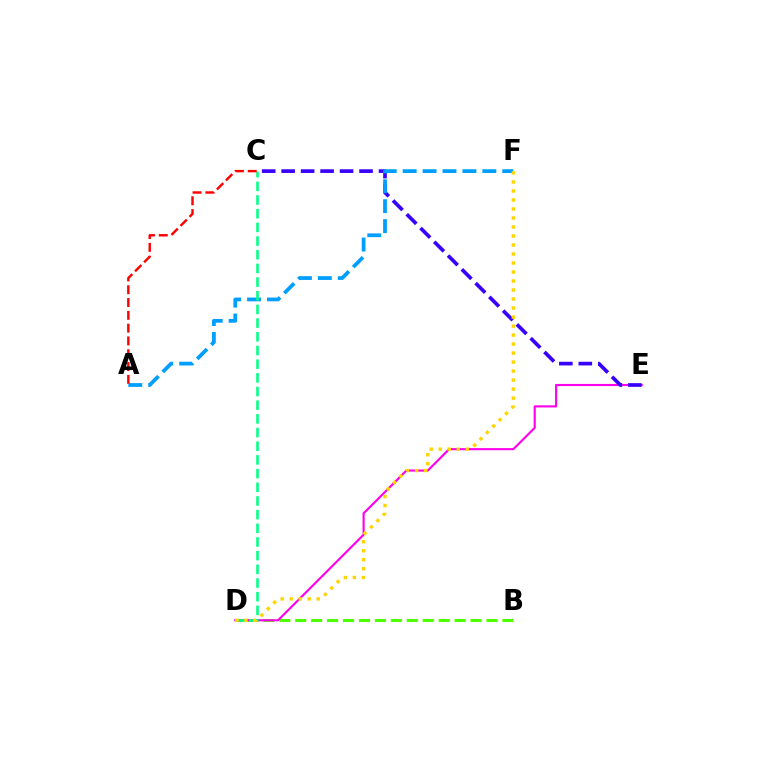{('B', 'D'): [{'color': '#4fff00', 'line_style': 'dashed', 'thickness': 2.17}], ('D', 'E'): [{'color': '#ff00ed', 'line_style': 'solid', 'thickness': 1.53}], ('C', 'E'): [{'color': '#3700ff', 'line_style': 'dashed', 'thickness': 2.65}], ('A', 'F'): [{'color': '#009eff', 'line_style': 'dashed', 'thickness': 2.71}], ('C', 'D'): [{'color': '#00ff86', 'line_style': 'dashed', 'thickness': 1.86}], ('A', 'C'): [{'color': '#ff0000', 'line_style': 'dashed', 'thickness': 1.74}], ('D', 'F'): [{'color': '#ffd500', 'line_style': 'dotted', 'thickness': 2.45}]}